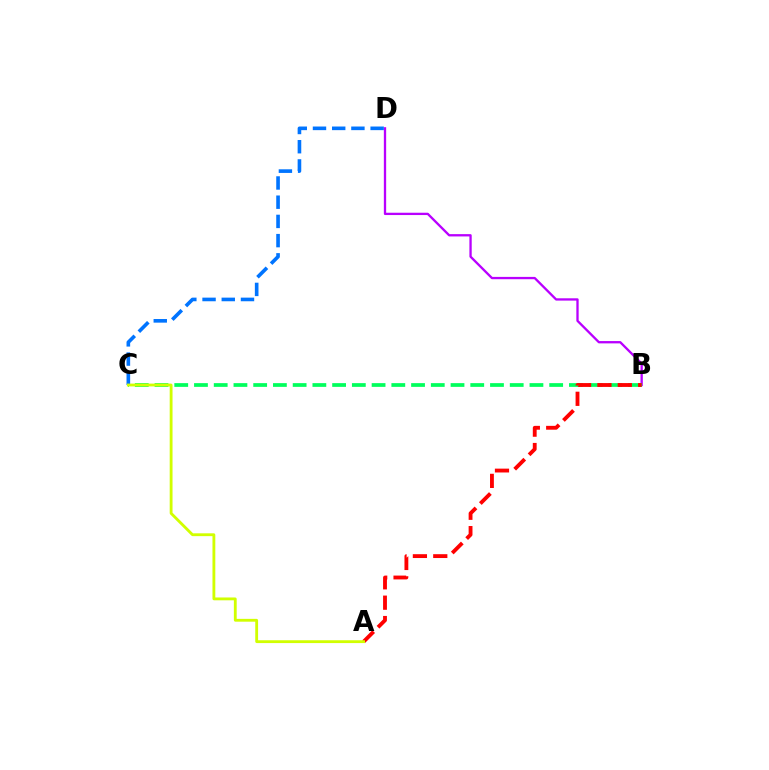{('B', 'D'): [{'color': '#b900ff', 'line_style': 'solid', 'thickness': 1.66}], ('B', 'C'): [{'color': '#00ff5c', 'line_style': 'dashed', 'thickness': 2.68}], ('A', 'B'): [{'color': '#ff0000', 'line_style': 'dashed', 'thickness': 2.77}], ('C', 'D'): [{'color': '#0074ff', 'line_style': 'dashed', 'thickness': 2.61}], ('A', 'C'): [{'color': '#d1ff00', 'line_style': 'solid', 'thickness': 2.04}]}